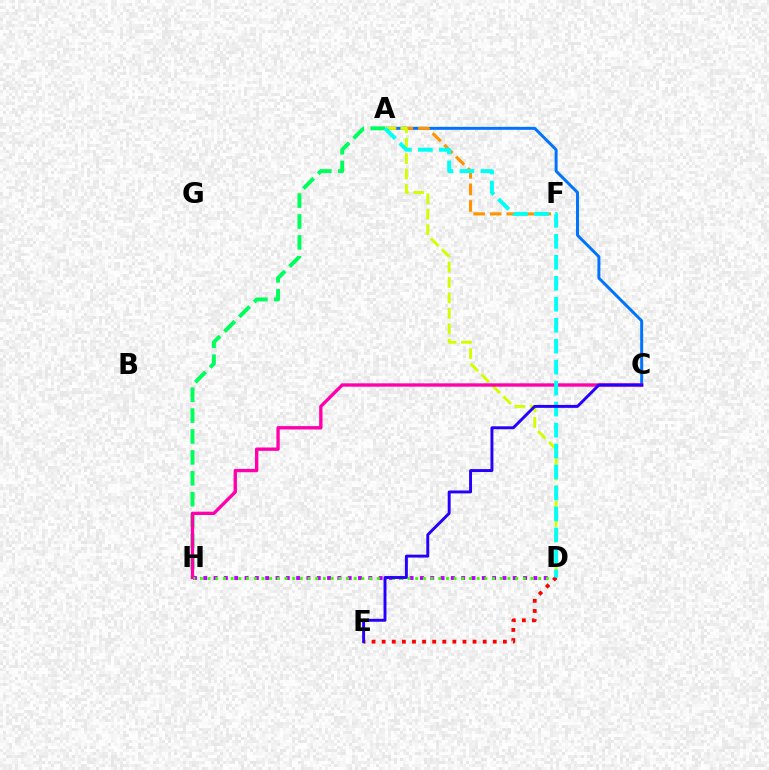{('A', 'C'): [{'color': '#0074ff', 'line_style': 'solid', 'thickness': 2.13}], ('A', 'F'): [{'color': '#ff9400', 'line_style': 'dashed', 'thickness': 2.25}], ('A', 'H'): [{'color': '#00ff5c', 'line_style': 'dashed', 'thickness': 2.84}], ('A', 'D'): [{'color': '#d1ff00', 'line_style': 'dashed', 'thickness': 2.09}, {'color': '#00fff6', 'line_style': 'dashed', 'thickness': 2.85}], ('D', 'H'): [{'color': '#b900ff', 'line_style': 'dotted', 'thickness': 2.8}, {'color': '#3dff00', 'line_style': 'dotted', 'thickness': 2.09}], ('C', 'H'): [{'color': '#ff00ac', 'line_style': 'solid', 'thickness': 2.41}], ('D', 'E'): [{'color': '#ff0000', 'line_style': 'dotted', 'thickness': 2.74}], ('C', 'E'): [{'color': '#2500ff', 'line_style': 'solid', 'thickness': 2.11}]}